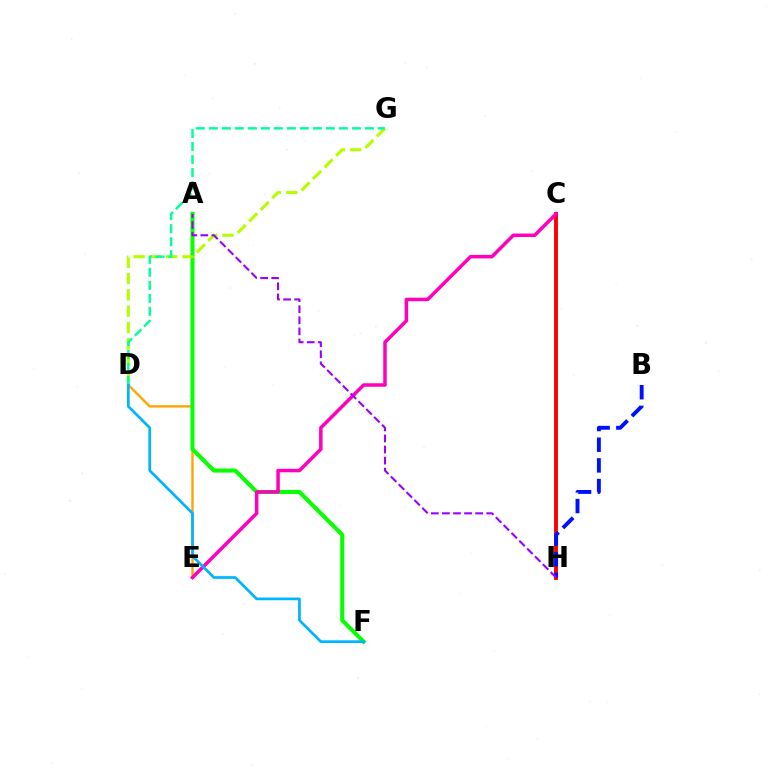{('C', 'H'): [{'color': '#ff0000', 'line_style': 'solid', 'thickness': 2.81}], ('D', 'E'): [{'color': '#ffa500', 'line_style': 'solid', 'thickness': 1.72}], ('A', 'F'): [{'color': '#08ff00', 'line_style': 'solid', 'thickness': 2.91}], ('B', 'H'): [{'color': '#0010ff', 'line_style': 'dashed', 'thickness': 2.81}], ('D', 'G'): [{'color': '#b3ff00', 'line_style': 'dashed', 'thickness': 2.21}, {'color': '#00ff9d', 'line_style': 'dashed', 'thickness': 1.77}], ('C', 'E'): [{'color': '#ff00bd', 'line_style': 'solid', 'thickness': 2.52}], ('D', 'F'): [{'color': '#00b5ff', 'line_style': 'solid', 'thickness': 1.96}], ('A', 'H'): [{'color': '#9b00ff', 'line_style': 'dashed', 'thickness': 1.5}]}